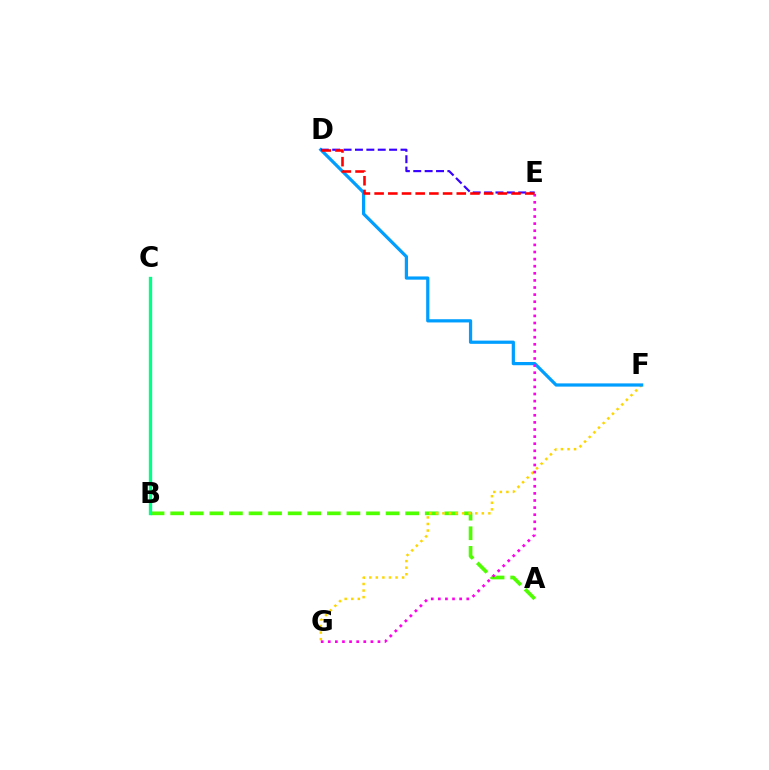{('A', 'B'): [{'color': '#4fff00', 'line_style': 'dashed', 'thickness': 2.66}], ('F', 'G'): [{'color': '#ffd500', 'line_style': 'dotted', 'thickness': 1.78}], ('D', 'F'): [{'color': '#009eff', 'line_style': 'solid', 'thickness': 2.32}], ('E', 'G'): [{'color': '#ff00ed', 'line_style': 'dotted', 'thickness': 1.93}], ('D', 'E'): [{'color': '#3700ff', 'line_style': 'dashed', 'thickness': 1.55}, {'color': '#ff0000', 'line_style': 'dashed', 'thickness': 1.86}], ('B', 'C'): [{'color': '#00ff86', 'line_style': 'solid', 'thickness': 2.42}]}